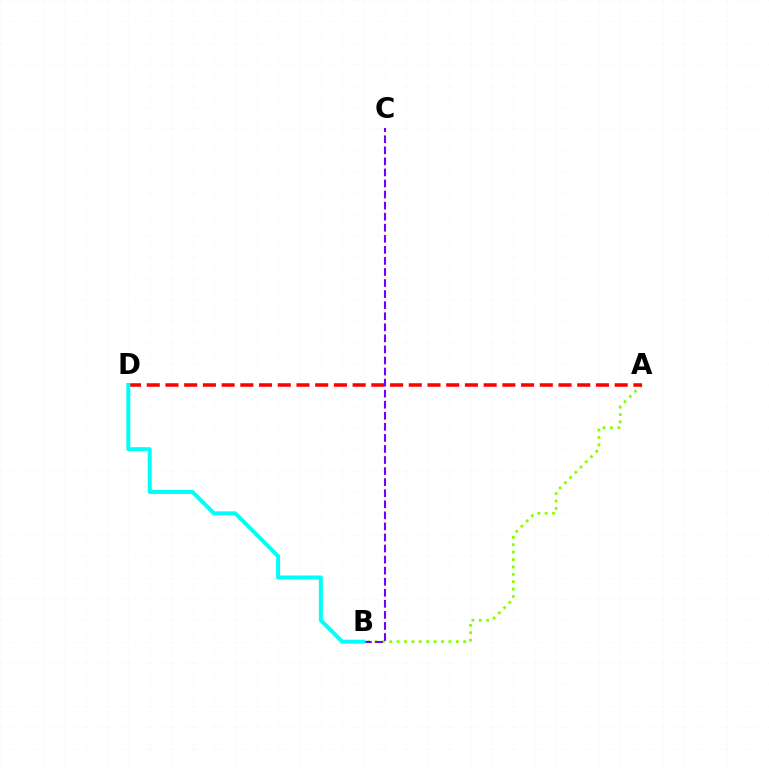{('A', 'B'): [{'color': '#84ff00', 'line_style': 'dotted', 'thickness': 2.01}], ('A', 'D'): [{'color': '#ff0000', 'line_style': 'dashed', 'thickness': 2.54}], ('B', 'C'): [{'color': '#7200ff', 'line_style': 'dashed', 'thickness': 1.5}], ('B', 'D'): [{'color': '#00fff6', 'line_style': 'solid', 'thickness': 2.87}]}